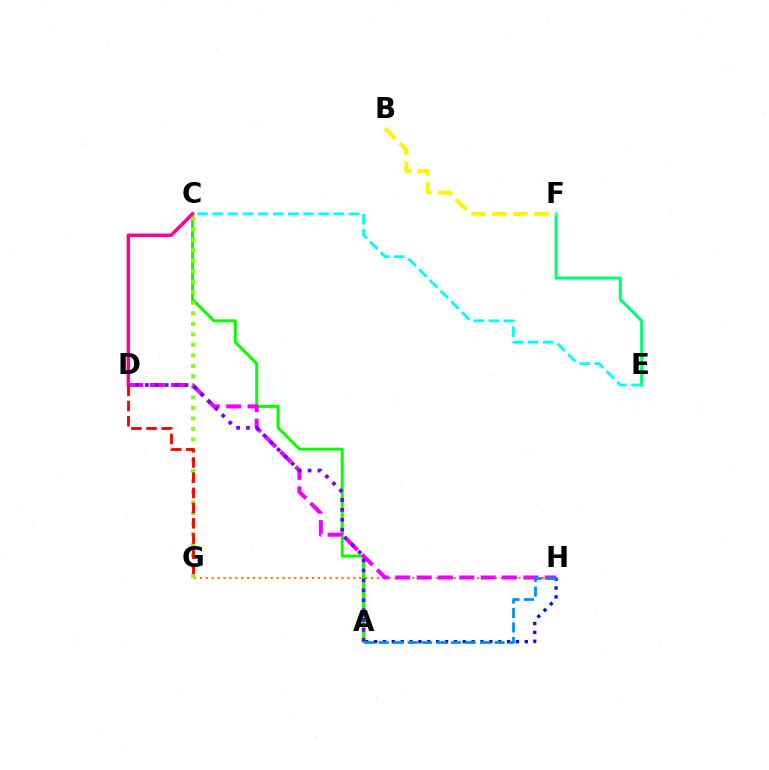{('A', 'H'): [{'color': '#0010ff', 'line_style': 'dotted', 'thickness': 2.41}, {'color': '#008cff', 'line_style': 'dashed', 'thickness': 1.97}], ('G', 'H'): [{'color': '#ff7c00', 'line_style': 'dotted', 'thickness': 1.6}], ('A', 'C'): [{'color': '#08ff00', 'line_style': 'solid', 'thickness': 2.16}], ('E', 'F'): [{'color': '#00ff74', 'line_style': 'solid', 'thickness': 2.22}], ('C', 'D'): [{'color': '#ff0094', 'line_style': 'solid', 'thickness': 2.51}], ('C', 'G'): [{'color': '#84ff00', 'line_style': 'dotted', 'thickness': 2.85}], ('B', 'F'): [{'color': '#fcf500', 'line_style': 'dashed', 'thickness': 2.85}], ('D', 'H'): [{'color': '#ee00ff', 'line_style': 'dashed', 'thickness': 2.9}], ('A', 'D'): [{'color': '#7200ff', 'line_style': 'dotted', 'thickness': 2.69}], ('D', 'G'): [{'color': '#ff0000', 'line_style': 'dashed', 'thickness': 2.06}], ('C', 'E'): [{'color': '#00fff6', 'line_style': 'dashed', 'thickness': 2.06}]}